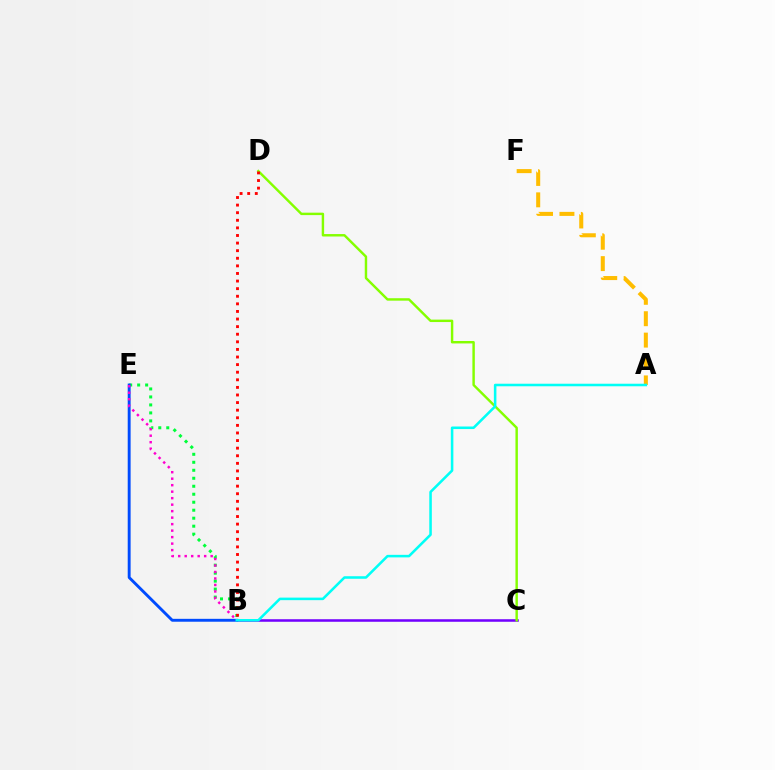{('A', 'F'): [{'color': '#ffbd00', 'line_style': 'dashed', 'thickness': 2.91}], ('B', 'C'): [{'color': '#7200ff', 'line_style': 'solid', 'thickness': 1.83}], ('B', 'E'): [{'color': '#00ff39', 'line_style': 'dotted', 'thickness': 2.17}, {'color': '#004bff', 'line_style': 'solid', 'thickness': 2.09}, {'color': '#ff00cf', 'line_style': 'dotted', 'thickness': 1.76}], ('C', 'D'): [{'color': '#84ff00', 'line_style': 'solid', 'thickness': 1.76}], ('B', 'D'): [{'color': '#ff0000', 'line_style': 'dotted', 'thickness': 2.06}], ('A', 'B'): [{'color': '#00fff6', 'line_style': 'solid', 'thickness': 1.83}]}